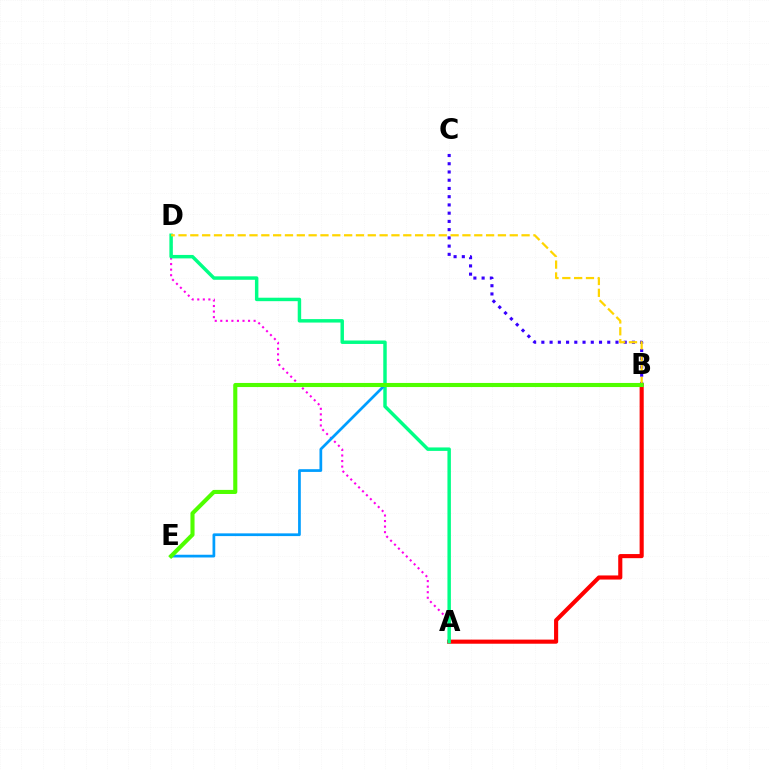{('A', 'D'): [{'color': '#ff00ed', 'line_style': 'dotted', 'thickness': 1.51}, {'color': '#00ff86', 'line_style': 'solid', 'thickness': 2.49}], ('A', 'B'): [{'color': '#ff0000', 'line_style': 'solid', 'thickness': 2.96}], ('B', 'C'): [{'color': '#3700ff', 'line_style': 'dotted', 'thickness': 2.24}], ('B', 'D'): [{'color': '#ffd500', 'line_style': 'dashed', 'thickness': 1.61}], ('B', 'E'): [{'color': '#009eff', 'line_style': 'solid', 'thickness': 1.96}, {'color': '#4fff00', 'line_style': 'solid', 'thickness': 2.95}]}